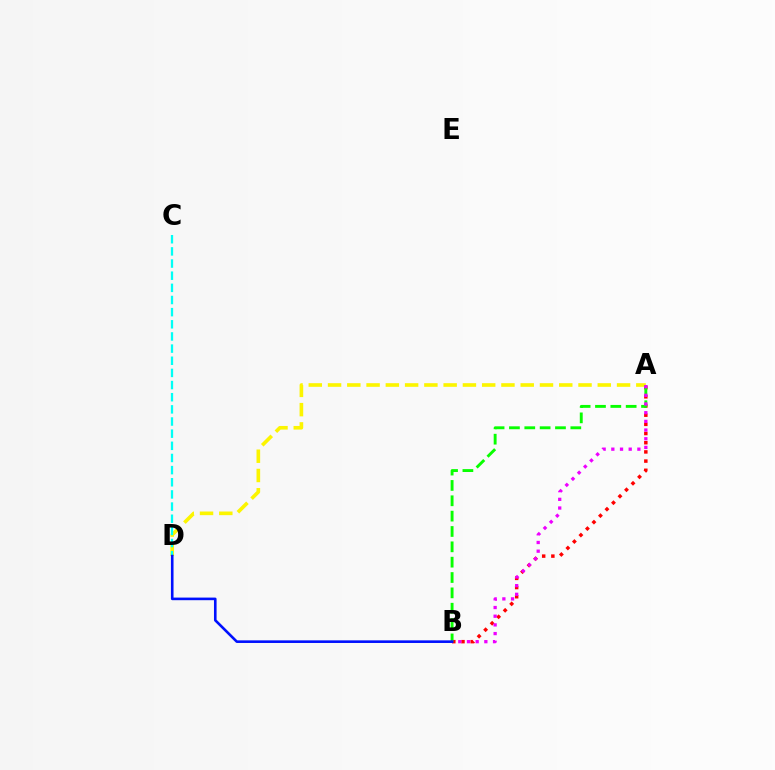{('A', 'B'): [{'color': '#ff0000', 'line_style': 'dotted', 'thickness': 2.49}, {'color': '#08ff00', 'line_style': 'dashed', 'thickness': 2.08}, {'color': '#ee00ff', 'line_style': 'dotted', 'thickness': 2.36}], ('A', 'D'): [{'color': '#fcf500', 'line_style': 'dashed', 'thickness': 2.62}], ('C', 'D'): [{'color': '#00fff6', 'line_style': 'dashed', 'thickness': 1.65}], ('B', 'D'): [{'color': '#0010ff', 'line_style': 'solid', 'thickness': 1.88}]}